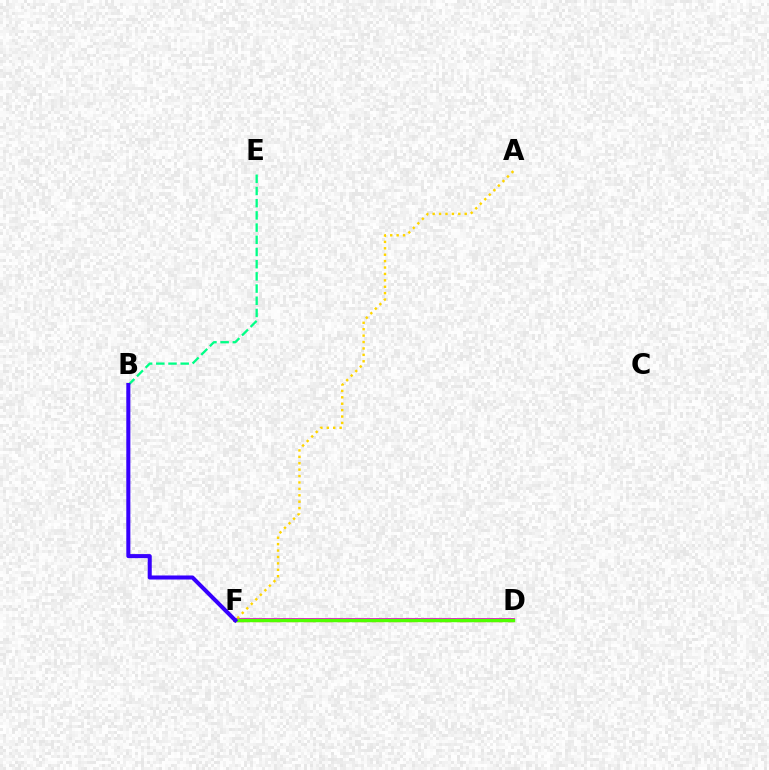{('D', 'F'): [{'color': '#009eff', 'line_style': 'dotted', 'thickness': 2.58}, {'color': '#ff0000', 'line_style': 'dashed', 'thickness': 2.31}, {'color': '#ff00ed', 'line_style': 'solid', 'thickness': 2.83}, {'color': '#4fff00', 'line_style': 'solid', 'thickness': 2.47}], ('B', 'E'): [{'color': '#00ff86', 'line_style': 'dashed', 'thickness': 1.66}], ('A', 'F'): [{'color': '#ffd500', 'line_style': 'dotted', 'thickness': 1.74}], ('B', 'F'): [{'color': '#3700ff', 'line_style': 'solid', 'thickness': 2.91}]}